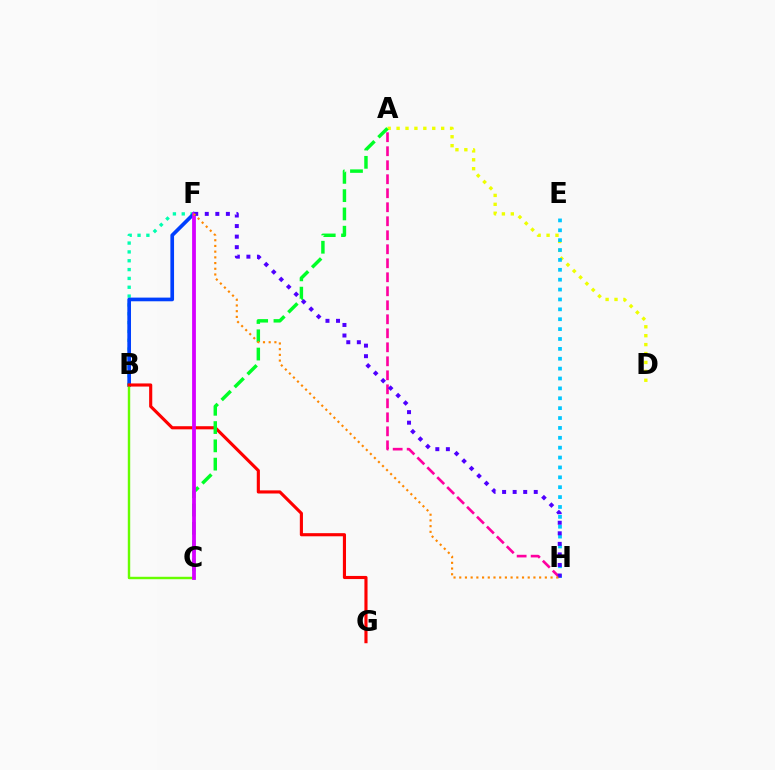{('B', 'F'): [{'color': '#00ffaf', 'line_style': 'dotted', 'thickness': 2.4}, {'color': '#003fff', 'line_style': 'solid', 'thickness': 2.65}], ('A', 'D'): [{'color': '#eeff00', 'line_style': 'dotted', 'thickness': 2.42}], ('B', 'C'): [{'color': '#66ff00', 'line_style': 'solid', 'thickness': 1.75}], ('B', 'G'): [{'color': '#ff0000', 'line_style': 'solid', 'thickness': 2.25}], ('A', 'H'): [{'color': '#ff00a0', 'line_style': 'dashed', 'thickness': 1.9}], ('A', 'C'): [{'color': '#00ff27', 'line_style': 'dashed', 'thickness': 2.48}], ('C', 'F'): [{'color': '#d600ff', 'line_style': 'solid', 'thickness': 2.73}], ('E', 'H'): [{'color': '#00c7ff', 'line_style': 'dotted', 'thickness': 2.68}], ('F', 'H'): [{'color': '#4f00ff', 'line_style': 'dotted', 'thickness': 2.87}, {'color': '#ff8800', 'line_style': 'dotted', 'thickness': 1.55}]}